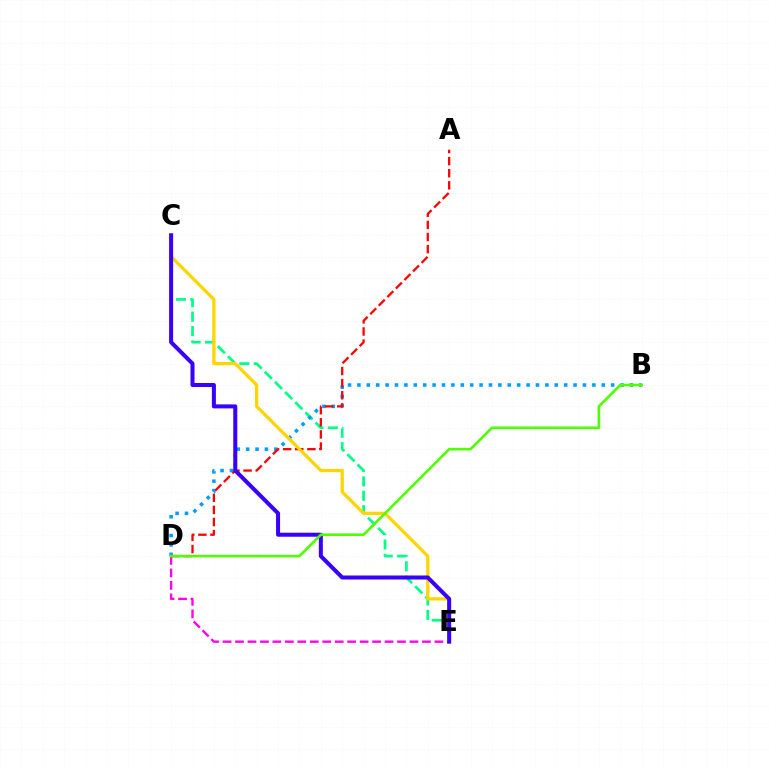{('C', 'E'): [{'color': '#00ff86', 'line_style': 'dashed', 'thickness': 1.95}, {'color': '#ffd500', 'line_style': 'solid', 'thickness': 2.34}, {'color': '#3700ff', 'line_style': 'solid', 'thickness': 2.89}], ('B', 'D'): [{'color': '#009eff', 'line_style': 'dotted', 'thickness': 2.55}, {'color': '#4fff00', 'line_style': 'solid', 'thickness': 1.88}], ('D', 'E'): [{'color': '#ff00ed', 'line_style': 'dashed', 'thickness': 1.69}], ('A', 'D'): [{'color': '#ff0000', 'line_style': 'dashed', 'thickness': 1.64}]}